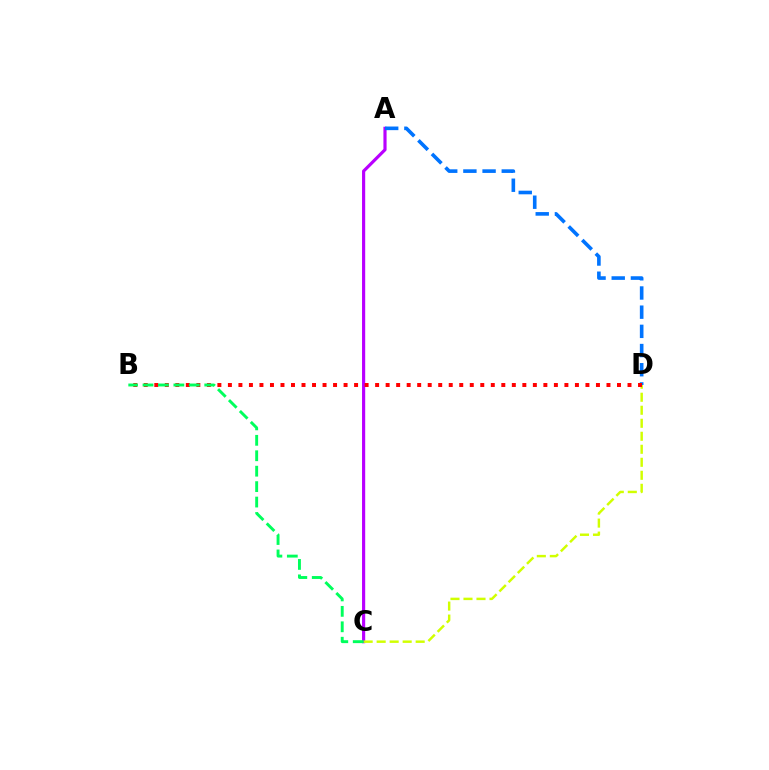{('A', 'C'): [{'color': '#b900ff', 'line_style': 'solid', 'thickness': 2.28}], ('A', 'D'): [{'color': '#0074ff', 'line_style': 'dashed', 'thickness': 2.61}], ('C', 'D'): [{'color': '#d1ff00', 'line_style': 'dashed', 'thickness': 1.77}], ('B', 'D'): [{'color': '#ff0000', 'line_style': 'dotted', 'thickness': 2.86}], ('B', 'C'): [{'color': '#00ff5c', 'line_style': 'dashed', 'thickness': 2.1}]}